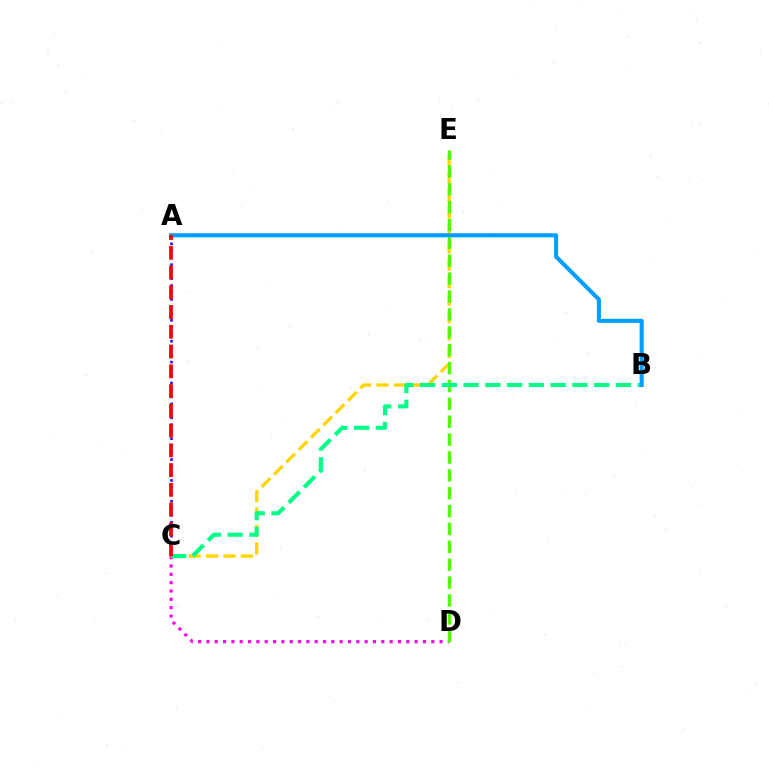{('A', 'C'): [{'color': '#3700ff', 'line_style': 'dotted', 'thickness': 1.89}, {'color': '#ff0000', 'line_style': 'dashed', 'thickness': 2.68}], ('C', 'E'): [{'color': '#ffd500', 'line_style': 'dashed', 'thickness': 2.37}], ('C', 'D'): [{'color': '#ff00ed', 'line_style': 'dotted', 'thickness': 2.26}], ('D', 'E'): [{'color': '#4fff00', 'line_style': 'dashed', 'thickness': 2.43}], ('B', 'C'): [{'color': '#00ff86', 'line_style': 'dashed', 'thickness': 2.96}], ('A', 'B'): [{'color': '#009eff', 'line_style': 'solid', 'thickness': 2.93}]}